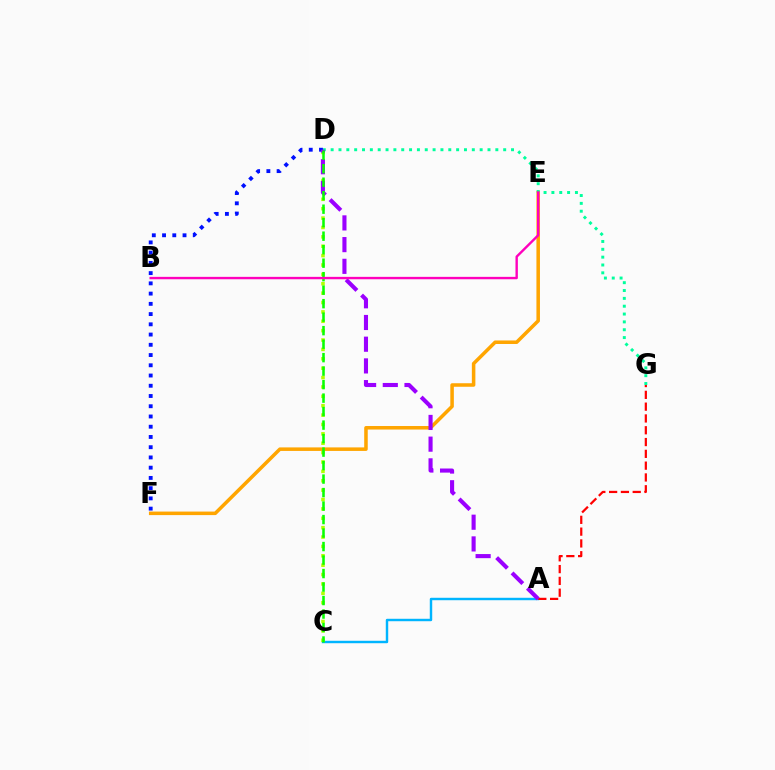{('E', 'F'): [{'color': '#ffa500', 'line_style': 'solid', 'thickness': 2.54}], ('A', 'C'): [{'color': '#00b5ff', 'line_style': 'solid', 'thickness': 1.75}], ('C', 'D'): [{'color': '#b3ff00', 'line_style': 'dotted', 'thickness': 2.55}, {'color': '#08ff00', 'line_style': 'dashed', 'thickness': 1.83}], ('D', 'G'): [{'color': '#00ff9d', 'line_style': 'dotted', 'thickness': 2.13}], ('D', 'F'): [{'color': '#0010ff', 'line_style': 'dotted', 'thickness': 2.78}], ('A', 'G'): [{'color': '#ff0000', 'line_style': 'dashed', 'thickness': 1.6}], ('A', 'D'): [{'color': '#9b00ff', 'line_style': 'dashed', 'thickness': 2.95}], ('B', 'E'): [{'color': '#ff00bd', 'line_style': 'solid', 'thickness': 1.72}]}